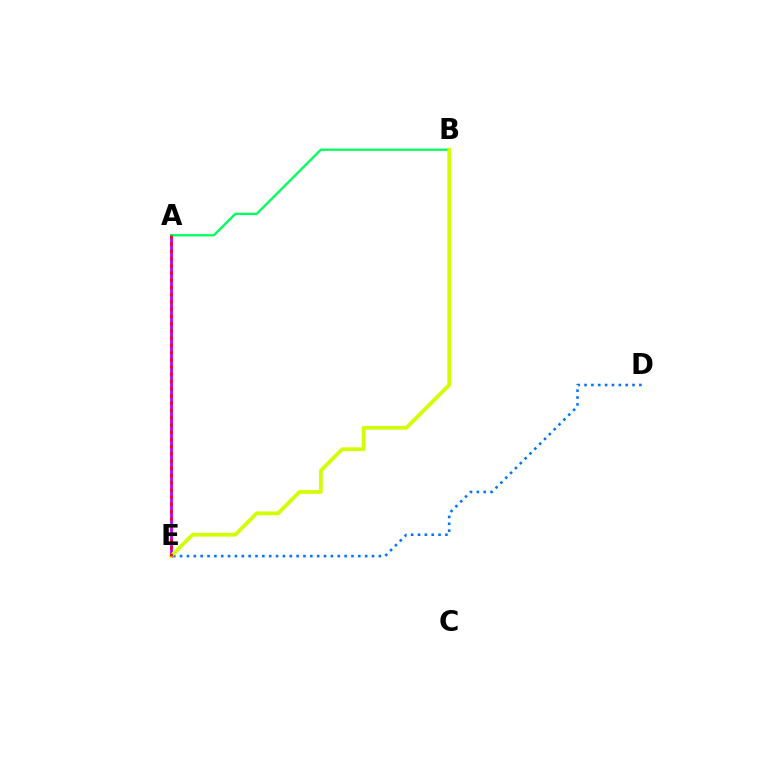{('D', 'E'): [{'color': '#0074ff', 'line_style': 'dotted', 'thickness': 1.86}], ('A', 'E'): [{'color': '#b900ff', 'line_style': 'solid', 'thickness': 2.03}, {'color': '#ff0000', 'line_style': 'dotted', 'thickness': 1.96}], ('A', 'B'): [{'color': '#00ff5c', 'line_style': 'solid', 'thickness': 1.67}], ('B', 'E'): [{'color': '#d1ff00', 'line_style': 'solid', 'thickness': 2.7}]}